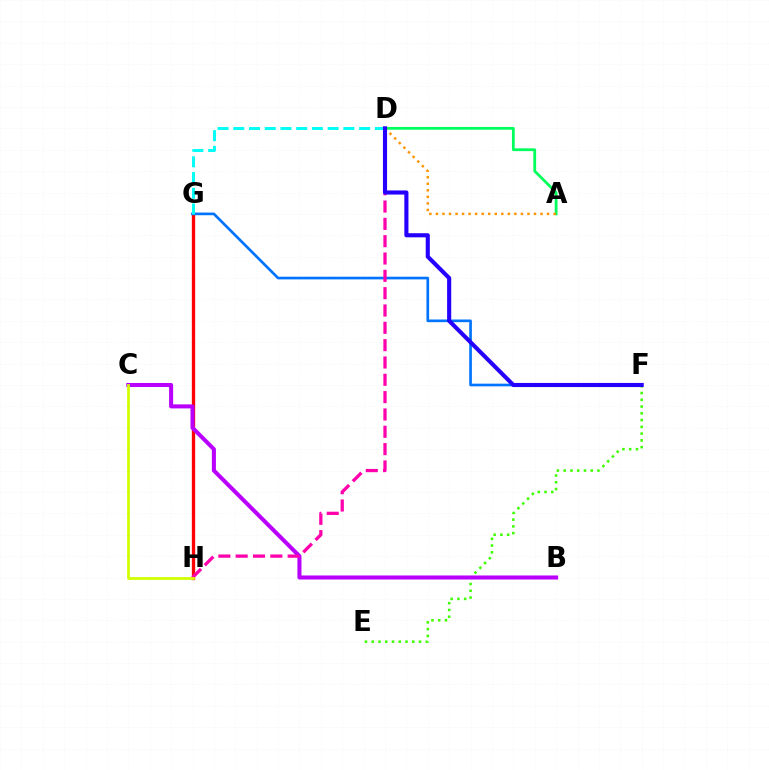{('E', 'F'): [{'color': '#3dff00', 'line_style': 'dotted', 'thickness': 1.84}], ('G', 'H'): [{'color': '#ff0000', 'line_style': 'solid', 'thickness': 2.39}], ('F', 'G'): [{'color': '#0074ff', 'line_style': 'solid', 'thickness': 1.92}], ('A', 'D'): [{'color': '#00ff5c', 'line_style': 'solid', 'thickness': 2.01}, {'color': '#ff9400', 'line_style': 'dotted', 'thickness': 1.78}], ('D', 'G'): [{'color': '#00fff6', 'line_style': 'dashed', 'thickness': 2.14}], ('B', 'C'): [{'color': '#b900ff', 'line_style': 'solid', 'thickness': 2.91}], ('D', 'H'): [{'color': '#ff00ac', 'line_style': 'dashed', 'thickness': 2.35}], ('D', 'F'): [{'color': '#2500ff', 'line_style': 'solid', 'thickness': 2.96}], ('C', 'H'): [{'color': '#d1ff00', 'line_style': 'solid', 'thickness': 1.98}]}